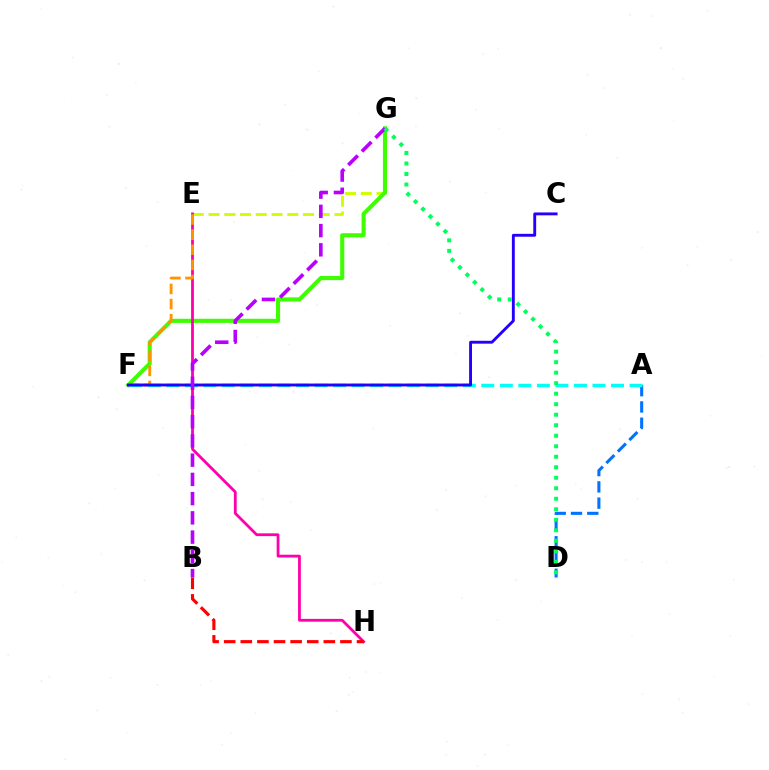{('E', 'G'): [{'color': '#d1ff00', 'line_style': 'dashed', 'thickness': 2.14}], ('F', 'G'): [{'color': '#3dff00', 'line_style': 'solid', 'thickness': 2.95}], ('E', 'H'): [{'color': '#ff00ac', 'line_style': 'solid', 'thickness': 2.01}], ('E', 'F'): [{'color': '#ff9400', 'line_style': 'dashed', 'thickness': 2.06}], ('A', 'D'): [{'color': '#0074ff', 'line_style': 'dashed', 'thickness': 2.21}], ('A', 'F'): [{'color': '#00fff6', 'line_style': 'dashed', 'thickness': 2.52}], ('C', 'F'): [{'color': '#2500ff', 'line_style': 'solid', 'thickness': 2.07}], ('B', 'H'): [{'color': '#ff0000', 'line_style': 'dashed', 'thickness': 2.26}], ('B', 'G'): [{'color': '#b900ff', 'line_style': 'dashed', 'thickness': 2.61}], ('D', 'G'): [{'color': '#00ff5c', 'line_style': 'dotted', 'thickness': 2.86}]}